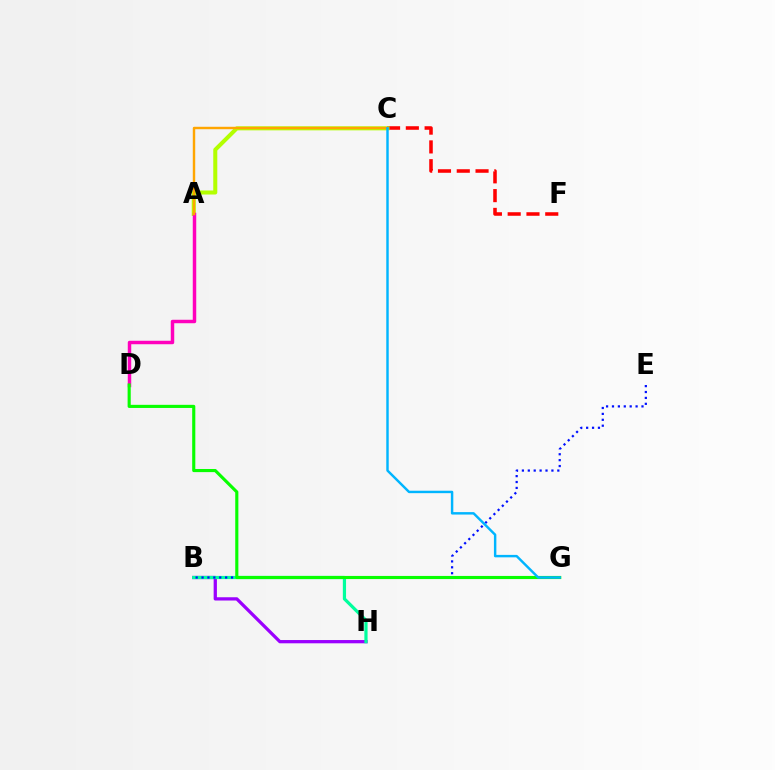{('B', 'H'): [{'color': '#9b00ff', 'line_style': 'solid', 'thickness': 2.35}, {'color': '#00ff9d', 'line_style': 'solid', 'thickness': 2.31}], ('C', 'F'): [{'color': '#ff0000', 'line_style': 'dashed', 'thickness': 2.55}], ('A', 'C'): [{'color': '#b3ff00', 'line_style': 'solid', 'thickness': 2.91}, {'color': '#ffa500', 'line_style': 'solid', 'thickness': 1.75}], ('A', 'D'): [{'color': '#ff00bd', 'line_style': 'solid', 'thickness': 2.49}], ('B', 'E'): [{'color': '#0010ff', 'line_style': 'dotted', 'thickness': 1.6}], ('D', 'G'): [{'color': '#08ff00', 'line_style': 'solid', 'thickness': 2.25}], ('C', 'G'): [{'color': '#00b5ff', 'line_style': 'solid', 'thickness': 1.76}]}